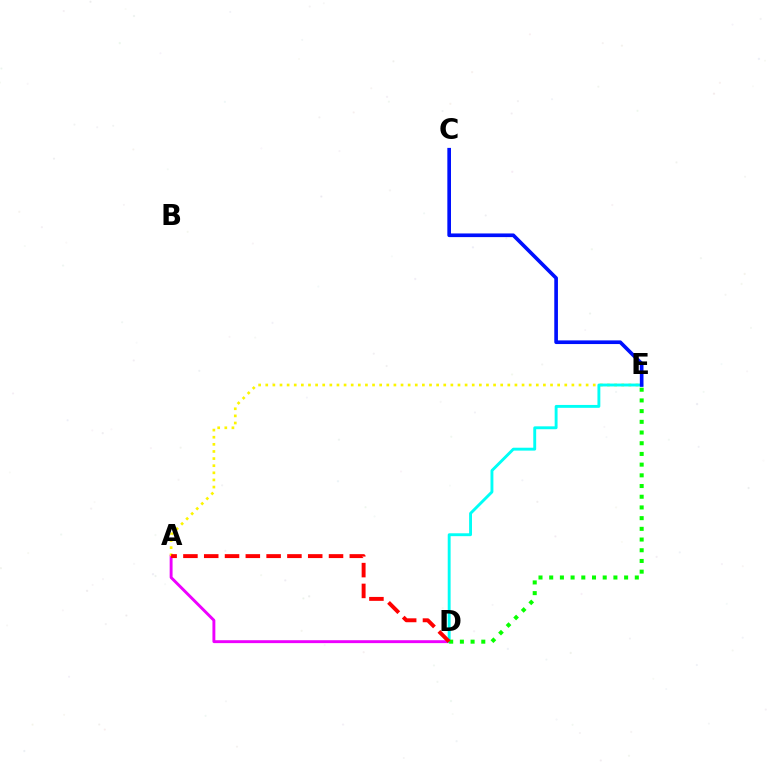{('A', 'D'): [{'color': '#ee00ff', 'line_style': 'solid', 'thickness': 2.09}, {'color': '#ff0000', 'line_style': 'dashed', 'thickness': 2.83}], ('A', 'E'): [{'color': '#fcf500', 'line_style': 'dotted', 'thickness': 1.93}], ('D', 'E'): [{'color': '#00fff6', 'line_style': 'solid', 'thickness': 2.08}, {'color': '#08ff00', 'line_style': 'dotted', 'thickness': 2.91}], ('C', 'E'): [{'color': '#0010ff', 'line_style': 'solid', 'thickness': 2.63}]}